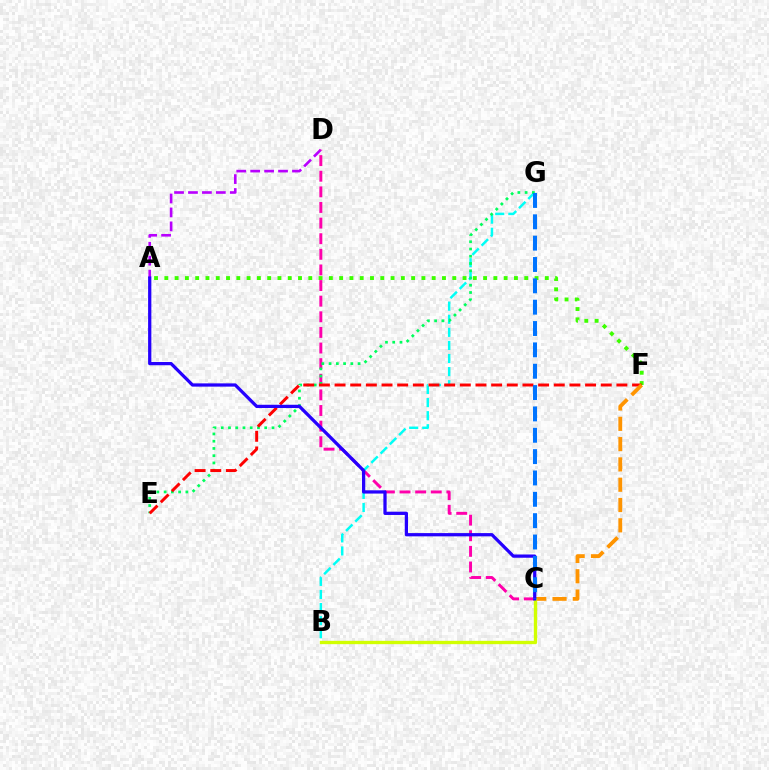{('A', 'D'): [{'color': '#b900ff', 'line_style': 'dashed', 'thickness': 1.89}], ('C', 'D'): [{'color': '#ff00ac', 'line_style': 'dashed', 'thickness': 2.12}], ('B', 'G'): [{'color': '#00fff6', 'line_style': 'dashed', 'thickness': 1.78}], ('E', 'G'): [{'color': '#00ff5c', 'line_style': 'dotted', 'thickness': 1.97}], ('A', 'F'): [{'color': '#3dff00', 'line_style': 'dotted', 'thickness': 2.79}], ('E', 'F'): [{'color': '#ff0000', 'line_style': 'dashed', 'thickness': 2.13}], ('C', 'F'): [{'color': '#ff9400', 'line_style': 'dashed', 'thickness': 2.76}], ('B', 'C'): [{'color': '#d1ff00', 'line_style': 'solid', 'thickness': 2.4}], ('A', 'C'): [{'color': '#2500ff', 'line_style': 'solid', 'thickness': 2.34}], ('C', 'G'): [{'color': '#0074ff', 'line_style': 'dashed', 'thickness': 2.9}]}